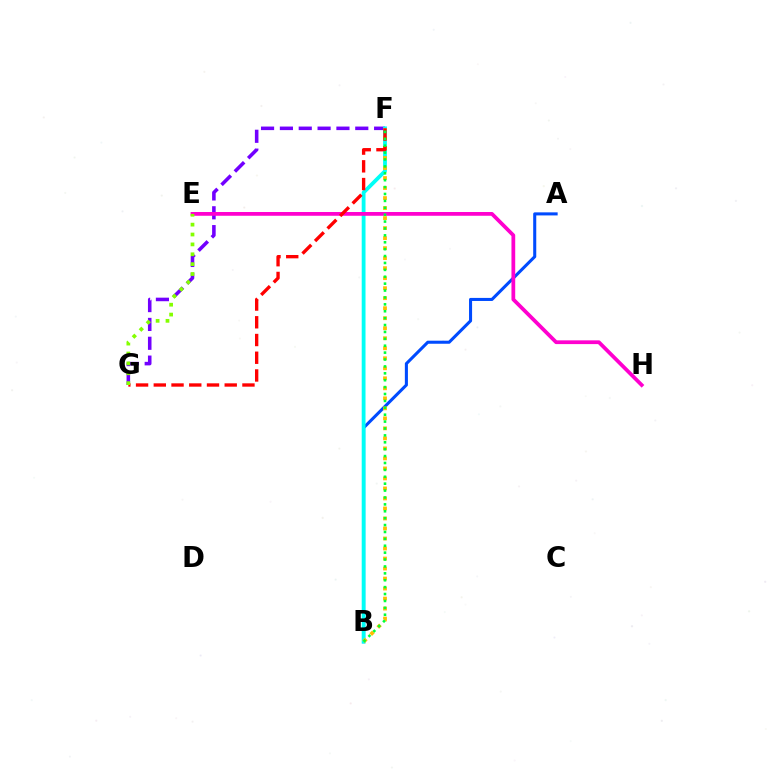{('A', 'B'): [{'color': '#004bff', 'line_style': 'solid', 'thickness': 2.21}], ('F', 'G'): [{'color': '#7200ff', 'line_style': 'dashed', 'thickness': 2.56}, {'color': '#ff0000', 'line_style': 'dashed', 'thickness': 2.41}], ('B', 'F'): [{'color': '#00fff6', 'line_style': 'solid', 'thickness': 2.74}, {'color': '#ffbd00', 'line_style': 'dotted', 'thickness': 2.72}, {'color': '#00ff39', 'line_style': 'dotted', 'thickness': 1.87}], ('E', 'H'): [{'color': '#ff00cf', 'line_style': 'solid', 'thickness': 2.7}], ('E', 'G'): [{'color': '#84ff00', 'line_style': 'dotted', 'thickness': 2.68}]}